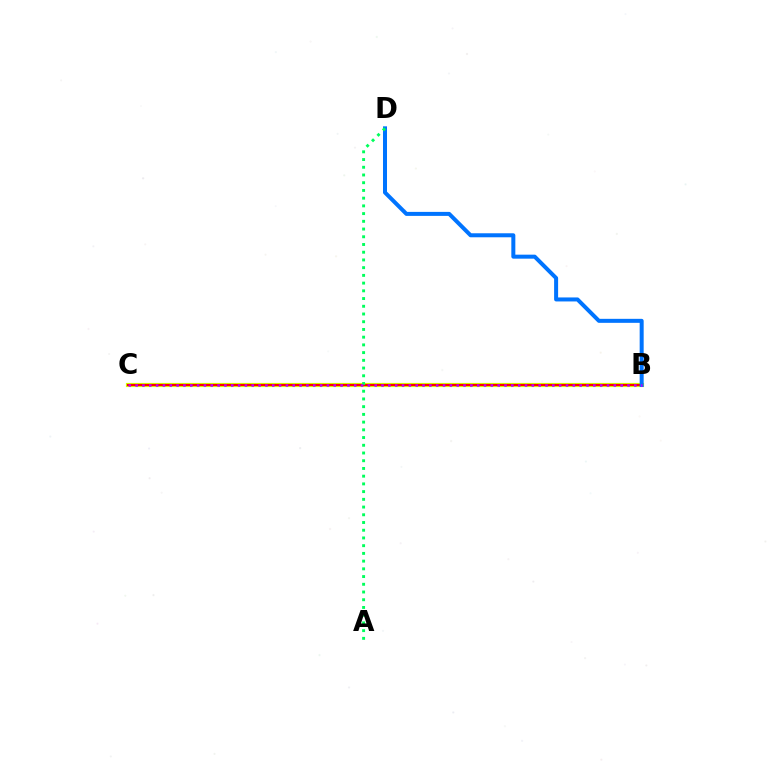{('B', 'C'): [{'color': '#d1ff00', 'line_style': 'solid', 'thickness': 3.0}, {'color': '#ff0000', 'line_style': 'solid', 'thickness': 1.53}, {'color': '#b900ff', 'line_style': 'dotted', 'thickness': 1.86}], ('B', 'D'): [{'color': '#0074ff', 'line_style': 'solid', 'thickness': 2.88}], ('A', 'D'): [{'color': '#00ff5c', 'line_style': 'dotted', 'thickness': 2.1}]}